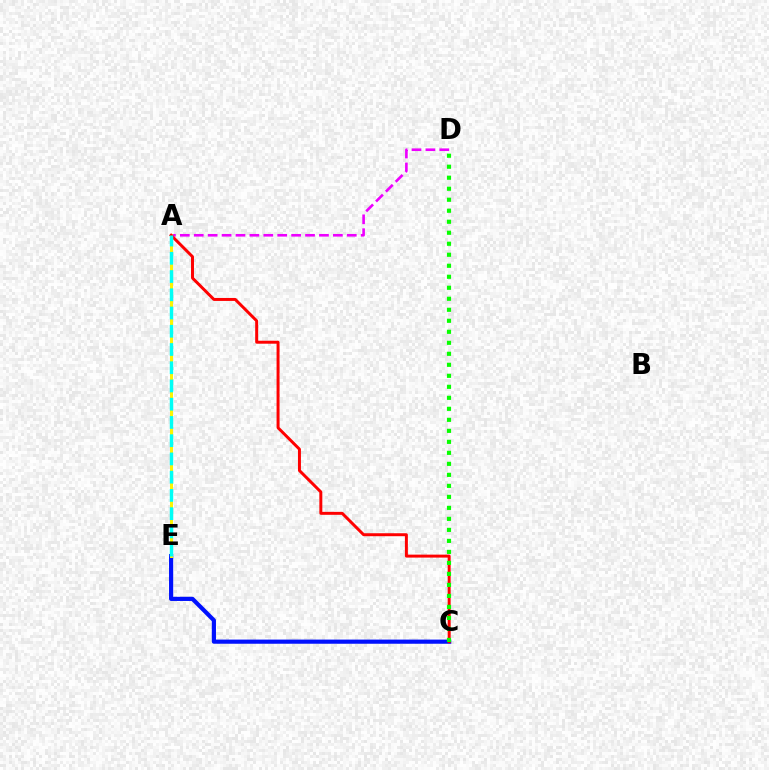{('A', 'D'): [{'color': '#ee00ff', 'line_style': 'dashed', 'thickness': 1.89}], ('C', 'E'): [{'color': '#0010ff', 'line_style': 'solid', 'thickness': 2.99}], ('A', 'E'): [{'color': '#fcf500', 'line_style': 'solid', 'thickness': 2.14}, {'color': '#00fff6', 'line_style': 'dashed', 'thickness': 2.48}], ('A', 'C'): [{'color': '#ff0000', 'line_style': 'solid', 'thickness': 2.14}], ('C', 'D'): [{'color': '#08ff00', 'line_style': 'dotted', 'thickness': 2.99}]}